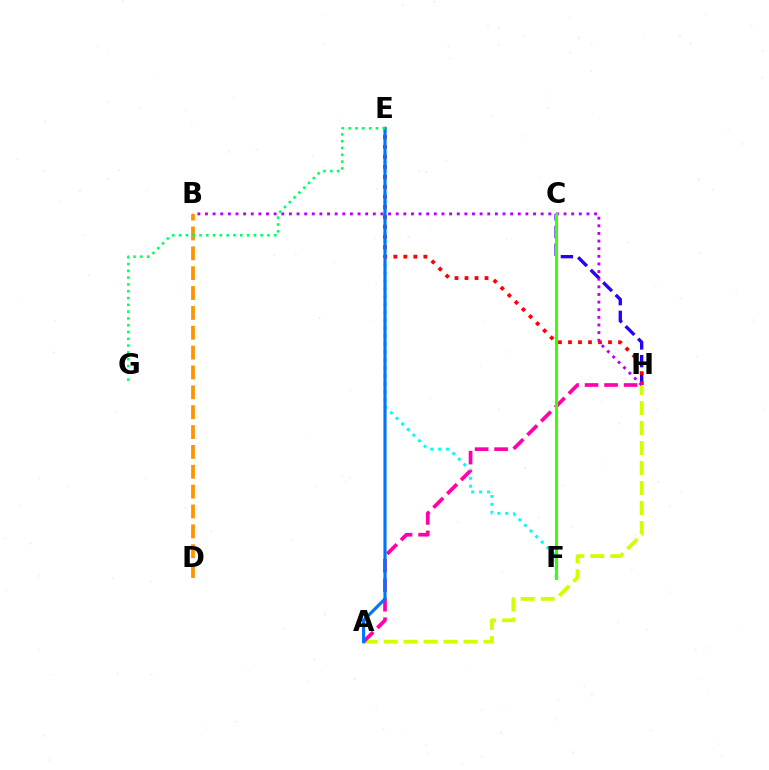{('C', 'H'): [{'color': '#2500ff', 'line_style': 'dashed', 'thickness': 2.4}], ('E', 'F'): [{'color': '#00fff6', 'line_style': 'dotted', 'thickness': 2.15}], ('A', 'H'): [{'color': '#d1ff00', 'line_style': 'dashed', 'thickness': 2.71}, {'color': '#ff00ac', 'line_style': 'dashed', 'thickness': 2.65}], ('B', 'D'): [{'color': '#ff9400', 'line_style': 'dashed', 'thickness': 2.7}], ('E', 'H'): [{'color': '#ff0000', 'line_style': 'dotted', 'thickness': 2.72}], ('B', 'H'): [{'color': '#b900ff', 'line_style': 'dotted', 'thickness': 2.07}], ('A', 'E'): [{'color': '#0074ff', 'line_style': 'solid', 'thickness': 2.27}], ('E', 'G'): [{'color': '#00ff5c', 'line_style': 'dotted', 'thickness': 1.85}], ('C', 'F'): [{'color': '#3dff00', 'line_style': 'solid', 'thickness': 2.18}]}